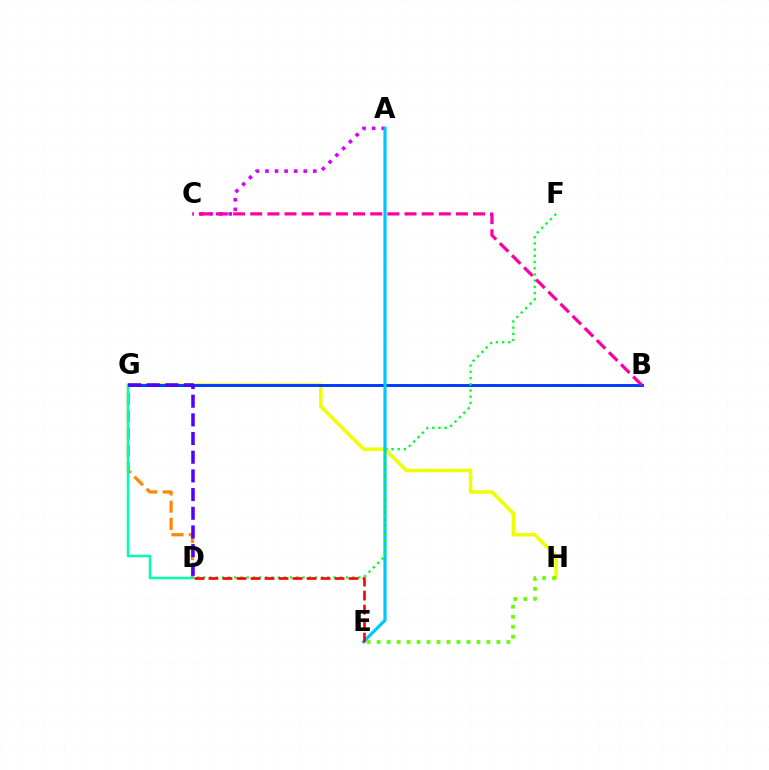{('A', 'C'): [{'color': '#d600ff', 'line_style': 'dotted', 'thickness': 2.6}], ('D', 'G'): [{'color': '#ff8800', 'line_style': 'dashed', 'thickness': 2.34}, {'color': '#00ffaf', 'line_style': 'solid', 'thickness': 1.78}, {'color': '#4f00ff', 'line_style': 'dashed', 'thickness': 2.54}], ('G', 'H'): [{'color': '#eeff00', 'line_style': 'solid', 'thickness': 2.53}], ('B', 'G'): [{'color': '#003fff', 'line_style': 'solid', 'thickness': 2.14}], ('A', 'E'): [{'color': '#00c7ff', 'line_style': 'solid', 'thickness': 2.3}], ('D', 'F'): [{'color': '#00ff27', 'line_style': 'dotted', 'thickness': 1.69}], ('E', 'H'): [{'color': '#66ff00', 'line_style': 'dotted', 'thickness': 2.71}], ('B', 'C'): [{'color': '#ff00a0', 'line_style': 'dashed', 'thickness': 2.33}], ('D', 'E'): [{'color': '#ff0000', 'line_style': 'dashed', 'thickness': 1.9}]}